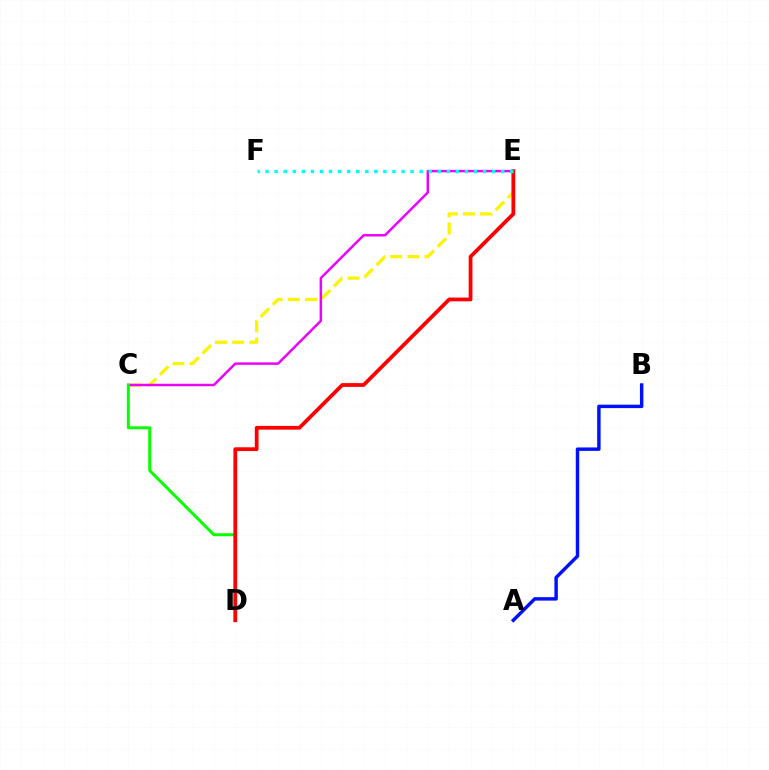{('C', 'E'): [{'color': '#fcf500', 'line_style': 'dashed', 'thickness': 2.33}, {'color': '#ee00ff', 'line_style': 'solid', 'thickness': 1.77}], ('C', 'D'): [{'color': '#08ff00', 'line_style': 'solid', 'thickness': 2.16}], ('A', 'B'): [{'color': '#0010ff', 'line_style': 'solid', 'thickness': 2.48}], ('D', 'E'): [{'color': '#ff0000', 'line_style': 'solid', 'thickness': 2.71}], ('E', 'F'): [{'color': '#00fff6', 'line_style': 'dotted', 'thickness': 2.46}]}